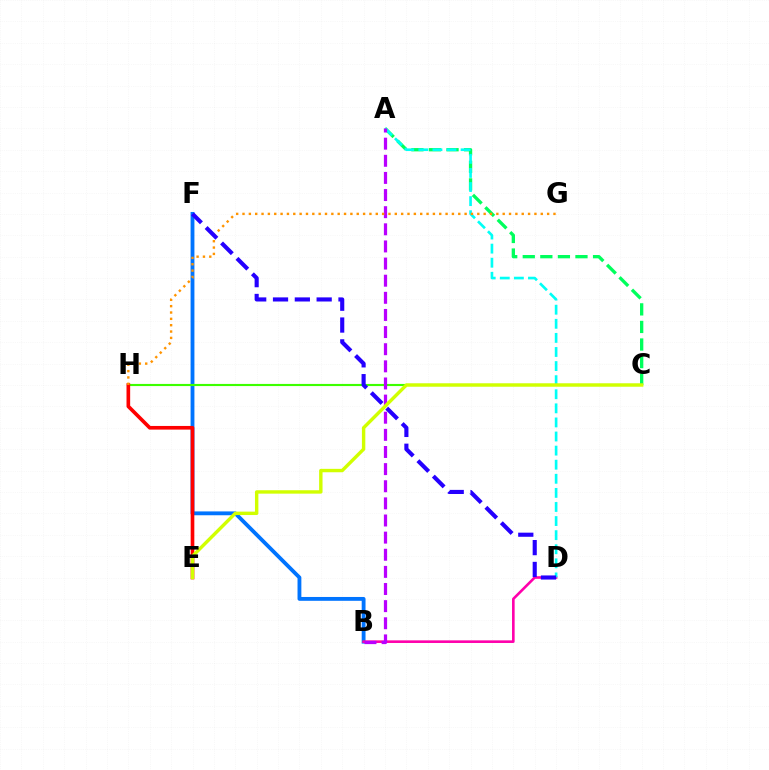{('B', 'F'): [{'color': '#0074ff', 'line_style': 'solid', 'thickness': 2.76}], ('A', 'C'): [{'color': '#00ff5c', 'line_style': 'dashed', 'thickness': 2.39}], ('C', 'H'): [{'color': '#3dff00', 'line_style': 'solid', 'thickness': 1.54}], ('B', 'D'): [{'color': '#ff00ac', 'line_style': 'solid', 'thickness': 1.89}], ('A', 'D'): [{'color': '#00fff6', 'line_style': 'dashed', 'thickness': 1.91}], ('E', 'H'): [{'color': '#ff0000', 'line_style': 'solid', 'thickness': 2.63}], ('A', 'B'): [{'color': '#b900ff', 'line_style': 'dashed', 'thickness': 2.33}], ('G', 'H'): [{'color': '#ff9400', 'line_style': 'dotted', 'thickness': 1.72}], ('C', 'E'): [{'color': '#d1ff00', 'line_style': 'solid', 'thickness': 2.45}], ('D', 'F'): [{'color': '#2500ff', 'line_style': 'dashed', 'thickness': 2.96}]}